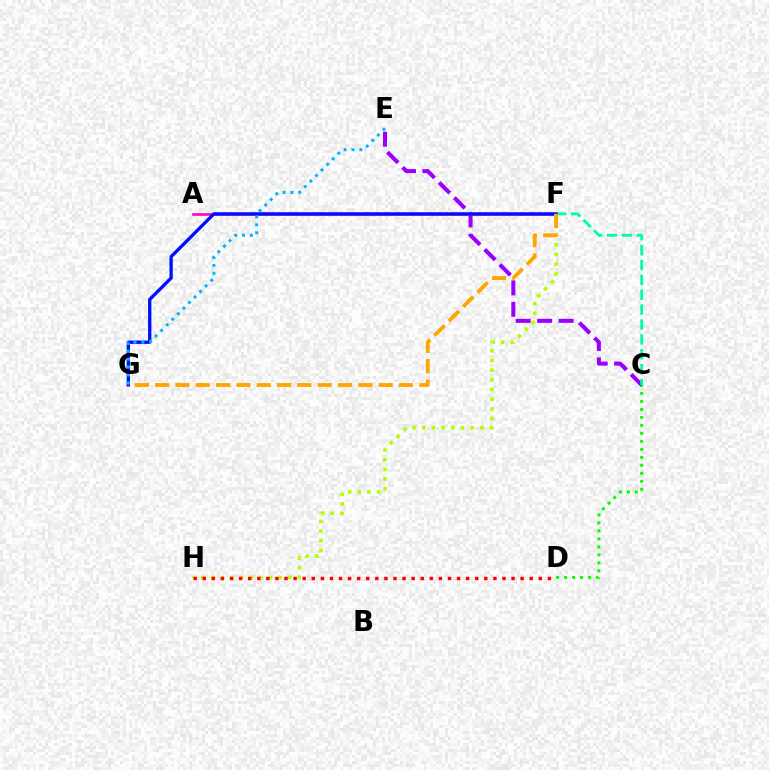{('C', 'D'): [{'color': '#08ff00', 'line_style': 'dotted', 'thickness': 2.17}], ('C', 'E'): [{'color': '#9b00ff', 'line_style': 'dashed', 'thickness': 2.91}], ('A', 'F'): [{'color': '#ff00bd', 'line_style': 'solid', 'thickness': 1.87}], ('C', 'F'): [{'color': '#00ff9d', 'line_style': 'dashed', 'thickness': 2.02}], ('F', 'G'): [{'color': '#0010ff', 'line_style': 'solid', 'thickness': 2.4}, {'color': '#ffa500', 'line_style': 'dashed', 'thickness': 2.76}], ('E', 'G'): [{'color': '#00b5ff', 'line_style': 'dotted', 'thickness': 2.14}], ('F', 'H'): [{'color': '#b3ff00', 'line_style': 'dotted', 'thickness': 2.63}], ('D', 'H'): [{'color': '#ff0000', 'line_style': 'dotted', 'thickness': 2.47}]}